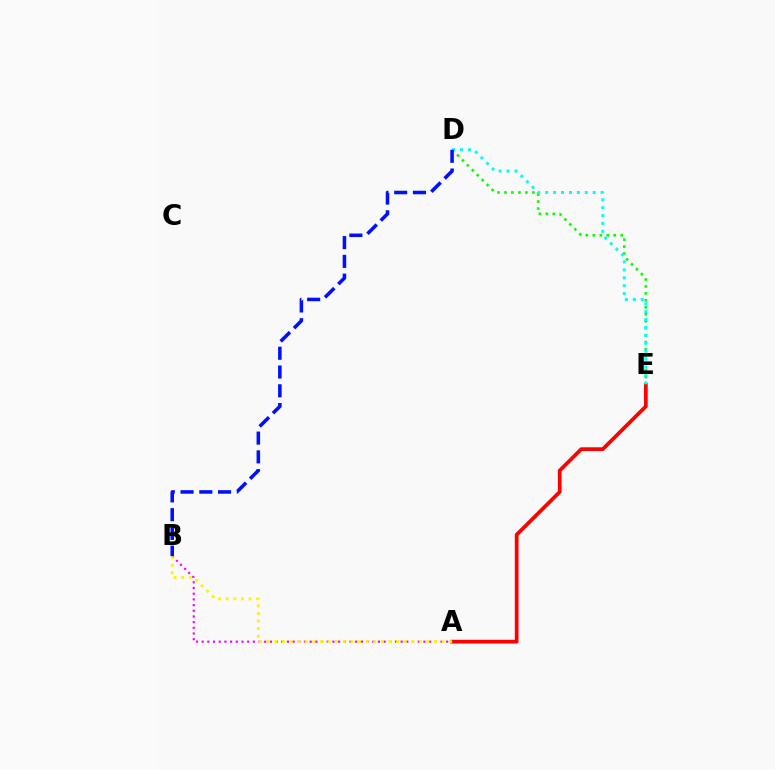{('D', 'E'): [{'color': '#08ff00', 'line_style': 'dotted', 'thickness': 1.89}, {'color': '#00fff6', 'line_style': 'dotted', 'thickness': 2.15}], ('A', 'E'): [{'color': '#ff0000', 'line_style': 'solid', 'thickness': 2.69}], ('A', 'B'): [{'color': '#ee00ff', 'line_style': 'dotted', 'thickness': 1.54}, {'color': '#fcf500', 'line_style': 'dotted', 'thickness': 2.07}], ('B', 'D'): [{'color': '#0010ff', 'line_style': 'dashed', 'thickness': 2.55}]}